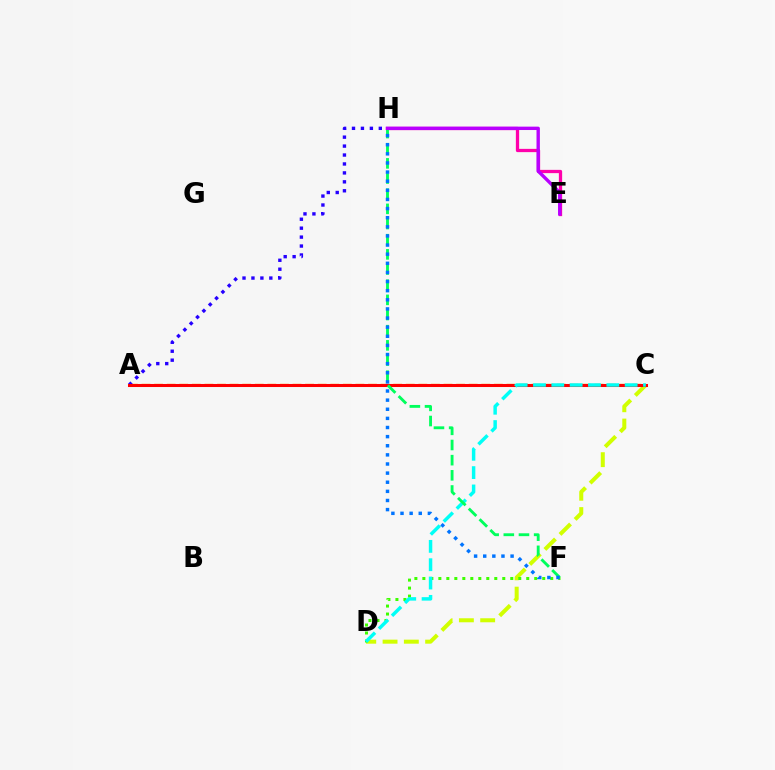{('A', 'C'): [{'color': '#ff9400', 'line_style': 'dashed', 'thickness': 1.71}, {'color': '#ff0000', 'line_style': 'solid', 'thickness': 2.19}], ('C', 'D'): [{'color': '#d1ff00', 'line_style': 'dashed', 'thickness': 2.89}, {'color': '#00fff6', 'line_style': 'dashed', 'thickness': 2.49}], ('A', 'H'): [{'color': '#2500ff', 'line_style': 'dotted', 'thickness': 2.43}], ('D', 'F'): [{'color': '#3dff00', 'line_style': 'dotted', 'thickness': 2.17}], ('E', 'H'): [{'color': '#ff00ac', 'line_style': 'solid', 'thickness': 2.36}, {'color': '#b900ff', 'line_style': 'solid', 'thickness': 2.43}], ('F', 'H'): [{'color': '#00ff5c', 'line_style': 'dashed', 'thickness': 2.06}, {'color': '#0074ff', 'line_style': 'dotted', 'thickness': 2.48}]}